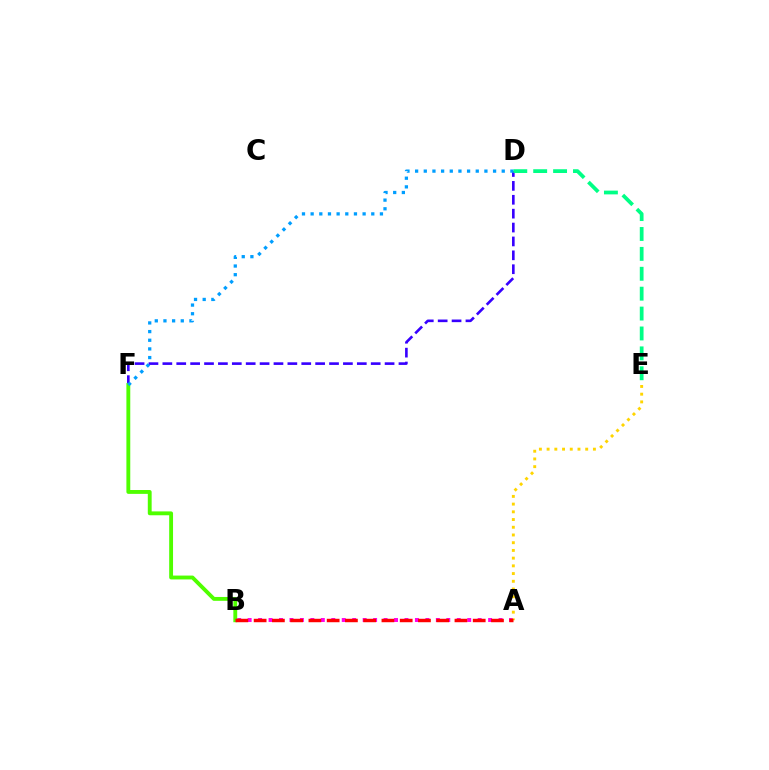{('D', 'F'): [{'color': '#3700ff', 'line_style': 'dashed', 'thickness': 1.89}, {'color': '#009eff', 'line_style': 'dotted', 'thickness': 2.35}], ('A', 'B'): [{'color': '#ff00ed', 'line_style': 'dotted', 'thickness': 2.84}, {'color': '#ff0000', 'line_style': 'dashed', 'thickness': 2.48}], ('D', 'E'): [{'color': '#00ff86', 'line_style': 'dashed', 'thickness': 2.7}], ('B', 'F'): [{'color': '#4fff00', 'line_style': 'solid', 'thickness': 2.78}], ('A', 'E'): [{'color': '#ffd500', 'line_style': 'dotted', 'thickness': 2.1}]}